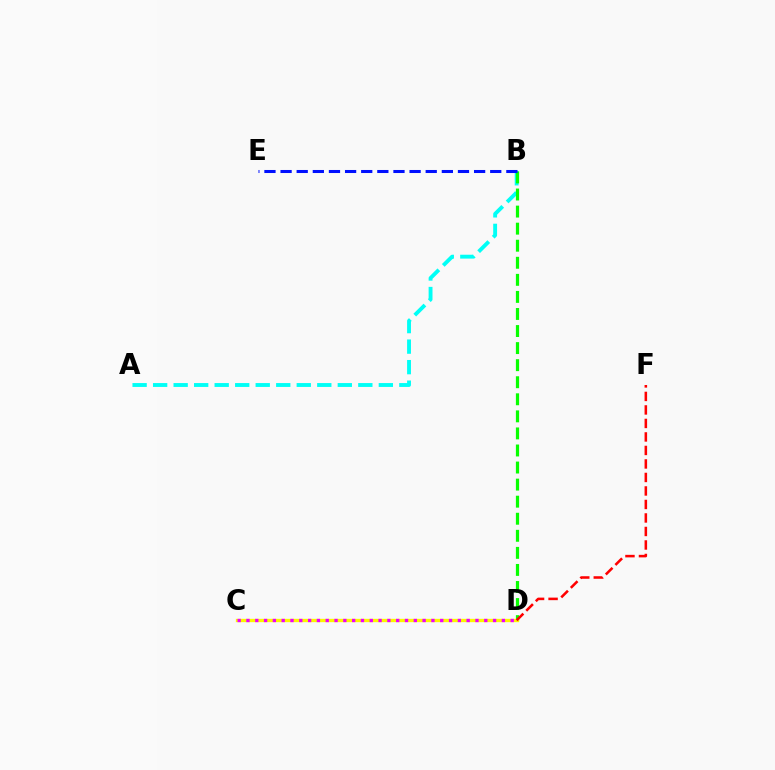{('A', 'B'): [{'color': '#00fff6', 'line_style': 'dashed', 'thickness': 2.79}], ('B', 'D'): [{'color': '#08ff00', 'line_style': 'dashed', 'thickness': 2.32}], ('C', 'D'): [{'color': '#fcf500', 'line_style': 'solid', 'thickness': 2.4}, {'color': '#ee00ff', 'line_style': 'dotted', 'thickness': 2.39}], ('D', 'F'): [{'color': '#ff0000', 'line_style': 'dashed', 'thickness': 1.83}], ('B', 'E'): [{'color': '#0010ff', 'line_style': 'dashed', 'thickness': 2.19}]}